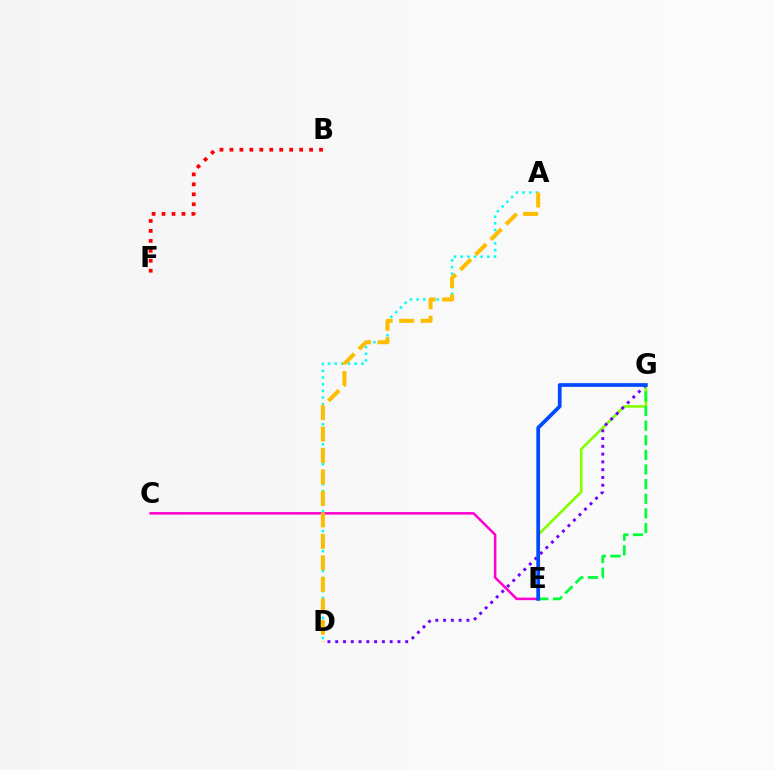{('E', 'G'): [{'color': '#84ff00', 'line_style': 'solid', 'thickness': 1.88}, {'color': '#00ff39', 'line_style': 'dashed', 'thickness': 1.99}, {'color': '#004bff', 'line_style': 'solid', 'thickness': 2.69}], ('C', 'E'): [{'color': '#ff00cf', 'line_style': 'solid', 'thickness': 1.82}], ('A', 'D'): [{'color': '#00fff6', 'line_style': 'dotted', 'thickness': 1.81}, {'color': '#ffbd00', 'line_style': 'dashed', 'thickness': 2.92}], ('B', 'F'): [{'color': '#ff0000', 'line_style': 'dotted', 'thickness': 2.71}], ('D', 'G'): [{'color': '#7200ff', 'line_style': 'dotted', 'thickness': 2.11}]}